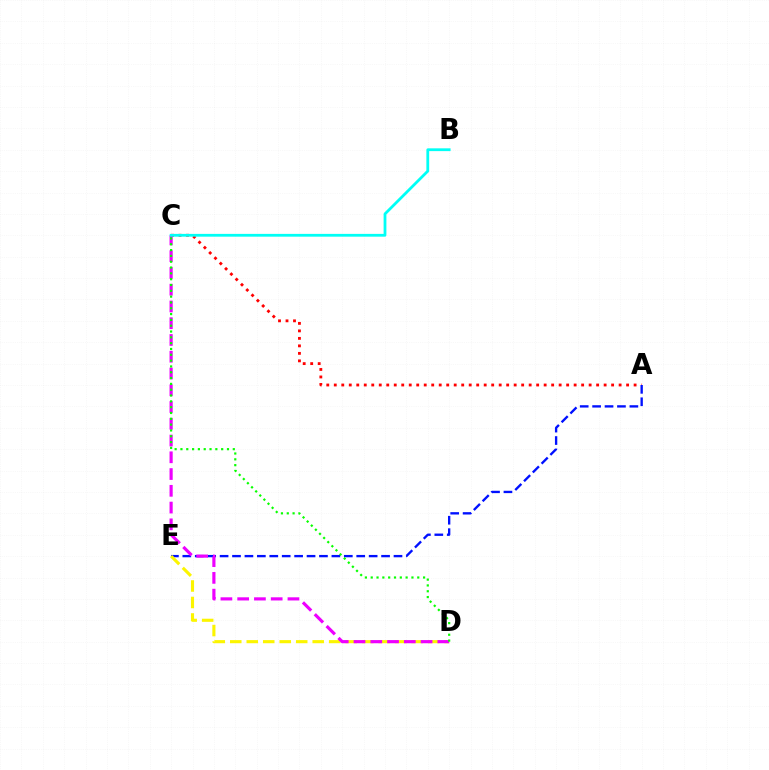{('A', 'C'): [{'color': '#ff0000', 'line_style': 'dotted', 'thickness': 2.04}], ('A', 'E'): [{'color': '#0010ff', 'line_style': 'dashed', 'thickness': 1.69}], ('D', 'E'): [{'color': '#fcf500', 'line_style': 'dashed', 'thickness': 2.24}], ('C', 'D'): [{'color': '#ee00ff', 'line_style': 'dashed', 'thickness': 2.28}, {'color': '#08ff00', 'line_style': 'dotted', 'thickness': 1.58}], ('B', 'C'): [{'color': '#00fff6', 'line_style': 'solid', 'thickness': 2.01}]}